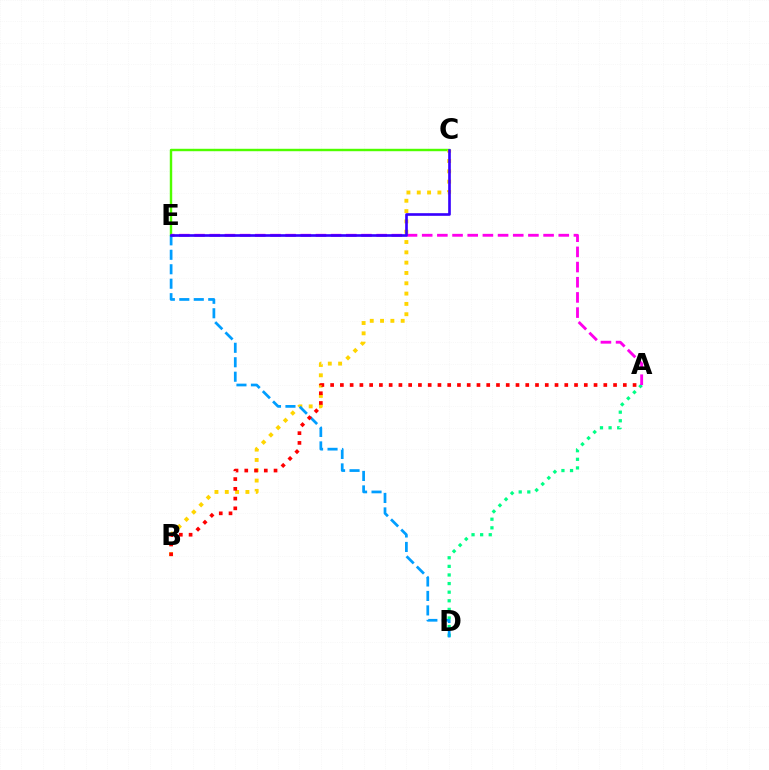{('C', 'E'): [{'color': '#4fff00', 'line_style': 'solid', 'thickness': 1.75}, {'color': '#3700ff', 'line_style': 'solid', 'thickness': 1.9}], ('A', 'D'): [{'color': '#00ff86', 'line_style': 'dotted', 'thickness': 2.34}], ('B', 'C'): [{'color': '#ffd500', 'line_style': 'dotted', 'thickness': 2.8}], ('A', 'E'): [{'color': '#ff00ed', 'line_style': 'dashed', 'thickness': 2.06}], ('D', 'E'): [{'color': '#009eff', 'line_style': 'dashed', 'thickness': 1.96}], ('A', 'B'): [{'color': '#ff0000', 'line_style': 'dotted', 'thickness': 2.65}]}